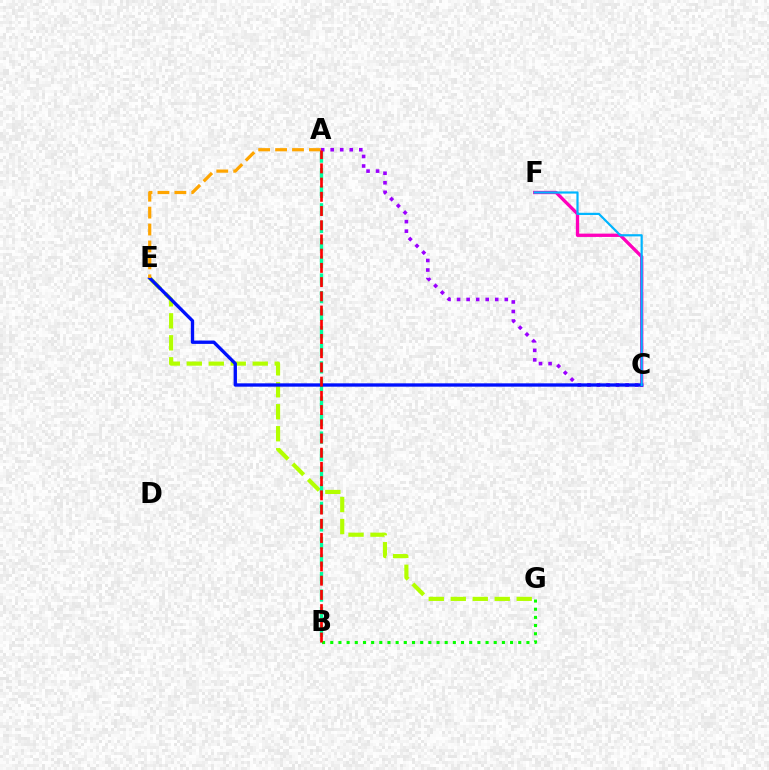{('C', 'F'): [{'color': '#ff00bd', 'line_style': 'solid', 'thickness': 2.39}, {'color': '#00b5ff', 'line_style': 'solid', 'thickness': 1.58}], ('E', 'G'): [{'color': '#b3ff00', 'line_style': 'dashed', 'thickness': 2.99}], ('A', 'B'): [{'color': '#00ff9d', 'line_style': 'dashed', 'thickness': 2.39}, {'color': '#ff0000', 'line_style': 'dashed', 'thickness': 1.93}], ('A', 'C'): [{'color': '#9b00ff', 'line_style': 'dotted', 'thickness': 2.59}], ('C', 'E'): [{'color': '#0010ff', 'line_style': 'solid', 'thickness': 2.4}], ('B', 'G'): [{'color': '#08ff00', 'line_style': 'dotted', 'thickness': 2.22}], ('A', 'E'): [{'color': '#ffa500', 'line_style': 'dashed', 'thickness': 2.3}]}